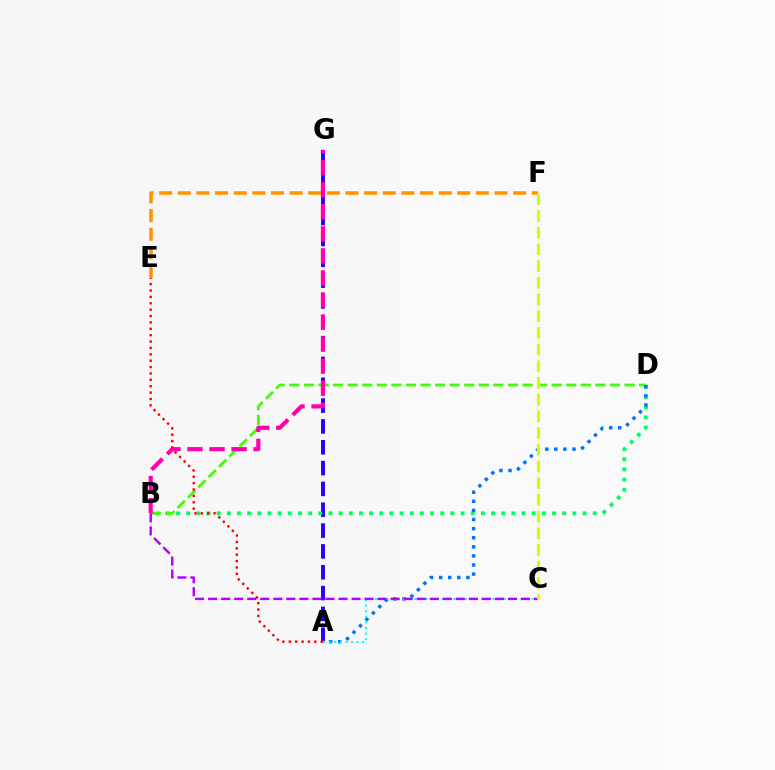{('E', 'F'): [{'color': '#ff9400', 'line_style': 'dashed', 'thickness': 2.53}], ('A', 'G'): [{'color': '#2500ff', 'line_style': 'dashed', 'thickness': 2.83}], ('B', 'D'): [{'color': '#00ff5c', 'line_style': 'dotted', 'thickness': 2.76}, {'color': '#3dff00', 'line_style': 'dashed', 'thickness': 1.98}], ('B', 'G'): [{'color': '#ff00ac', 'line_style': 'dashed', 'thickness': 2.99}], ('A', 'D'): [{'color': '#0074ff', 'line_style': 'dotted', 'thickness': 2.47}], ('A', 'C'): [{'color': '#00fff6', 'line_style': 'dotted', 'thickness': 1.52}], ('B', 'C'): [{'color': '#b900ff', 'line_style': 'dashed', 'thickness': 1.77}], ('C', 'F'): [{'color': '#d1ff00', 'line_style': 'dashed', 'thickness': 2.27}], ('A', 'E'): [{'color': '#ff0000', 'line_style': 'dotted', 'thickness': 1.73}]}